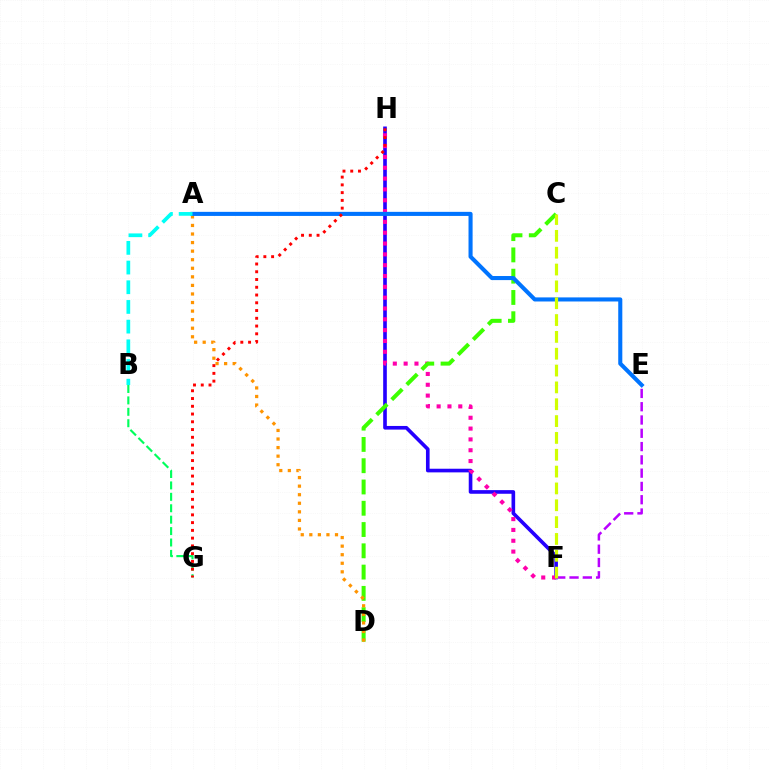{('F', 'H'): [{'color': '#2500ff', 'line_style': 'solid', 'thickness': 2.62}, {'color': '#ff00ac', 'line_style': 'dotted', 'thickness': 2.94}], ('C', 'D'): [{'color': '#3dff00', 'line_style': 'dashed', 'thickness': 2.89}], ('A', 'D'): [{'color': '#ff9400', 'line_style': 'dotted', 'thickness': 2.33}], ('E', 'F'): [{'color': '#b900ff', 'line_style': 'dashed', 'thickness': 1.81}], ('B', 'G'): [{'color': '#00ff5c', 'line_style': 'dashed', 'thickness': 1.55}], ('A', 'E'): [{'color': '#0074ff', 'line_style': 'solid', 'thickness': 2.94}], ('G', 'H'): [{'color': '#ff0000', 'line_style': 'dotted', 'thickness': 2.11}], ('A', 'B'): [{'color': '#00fff6', 'line_style': 'dashed', 'thickness': 2.67}], ('C', 'F'): [{'color': '#d1ff00', 'line_style': 'dashed', 'thickness': 2.29}]}